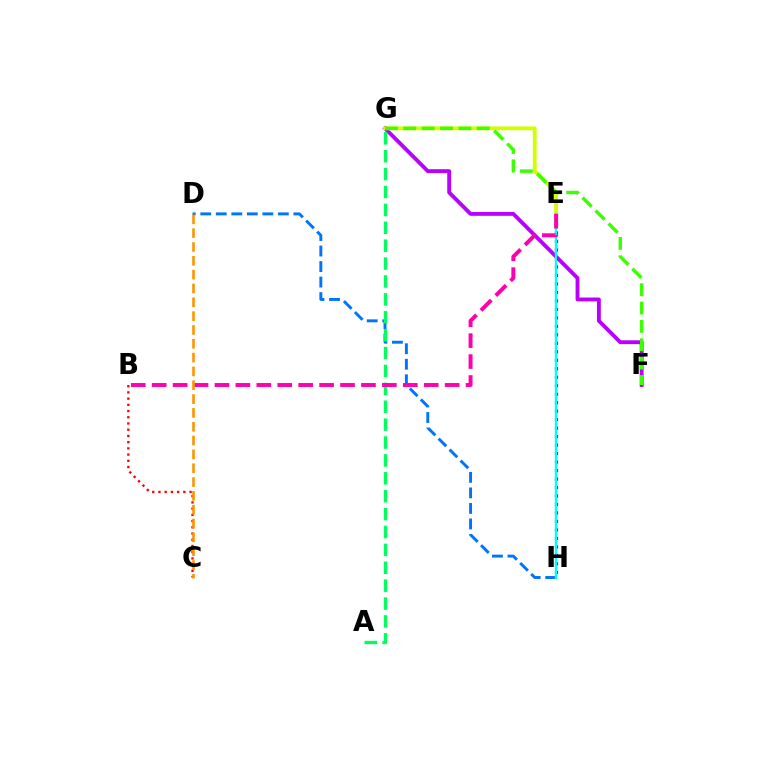{('F', 'G'): [{'color': '#b900ff', 'line_style': 'solid', 'thickness': 2.77}, {'color': '#3dff00', 'line_style': 'dashed', 'thickness': 2.49}], ('B', 'C'): [{'color': '#ff0000', 'line_style': 'dotted', 'thickness': 1.69}], ('D', 'H'): [{'color': '#0074ff', 'line_style': 'dashed', 'thickness': 2.11}], ('E', 'H'): [{'color': '#2500ff', 'line_style': 'dotted', 'thickness': 2.3}, {'color': '#00fff6', 'line_style': 'solid', 'thickness': 1.73}], ('E', 'G'): [{'color': '#d1ff00', 'line_style': 'solid', 'thickness': 2.75}], ('A', 'G'): [{'color': '#00ff5c', 'line_style': 'dashed', 'thickness': 2.43}], ('B', 'E'): [{'color': '#ff00ac', 'line_style': 'dashed', 'thickness': 2.84}], ('C', 'D'): [{'color': '#ff9400', 'line_style': 'dashed', 'thickness': 1.88}]}